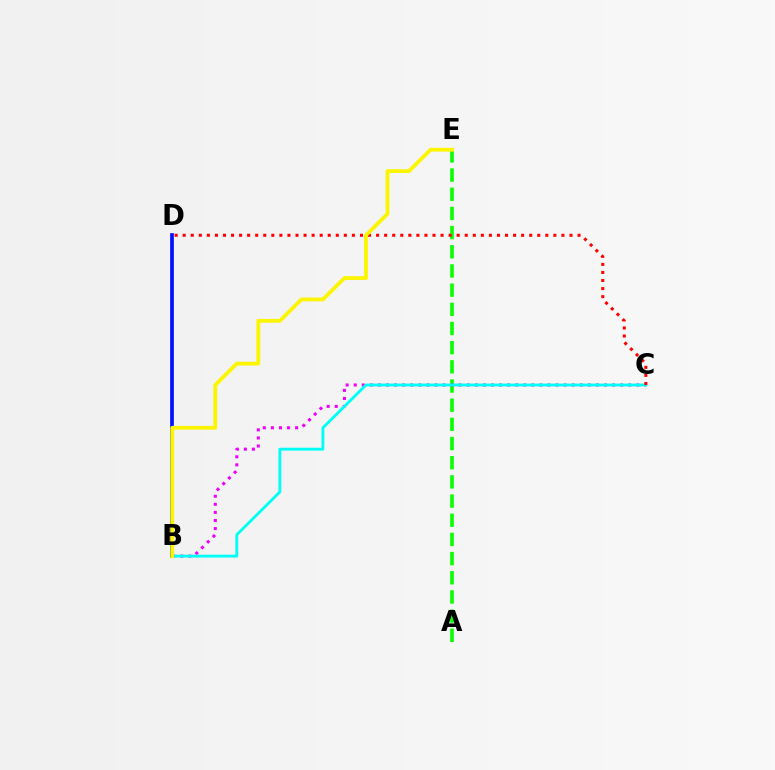{('A', 'E'): [{'color': '#08ff00', 'line_style': 'dashed', 'thickness': 2.61}], ('B', 'C'): [{'color': '#ee00ff', 'line_style': 'dotted', 'thickness': 2.19}, {'color': '#00fff6', 'line_style': 'solid', 'thickness': 2.06}], ('B', 'D'): [{'color': '#0010ff', 'line_style': 'solid', 'thickness': 2.65}], ('C', 'D'): [{'color': '#ff0000', 'line_style': 'dotted', 'thickness': 2.19}], ('B', 'E'): [{'color': '#fcf500', 'line_style': 'solid', 'thickness': 2.74}]}